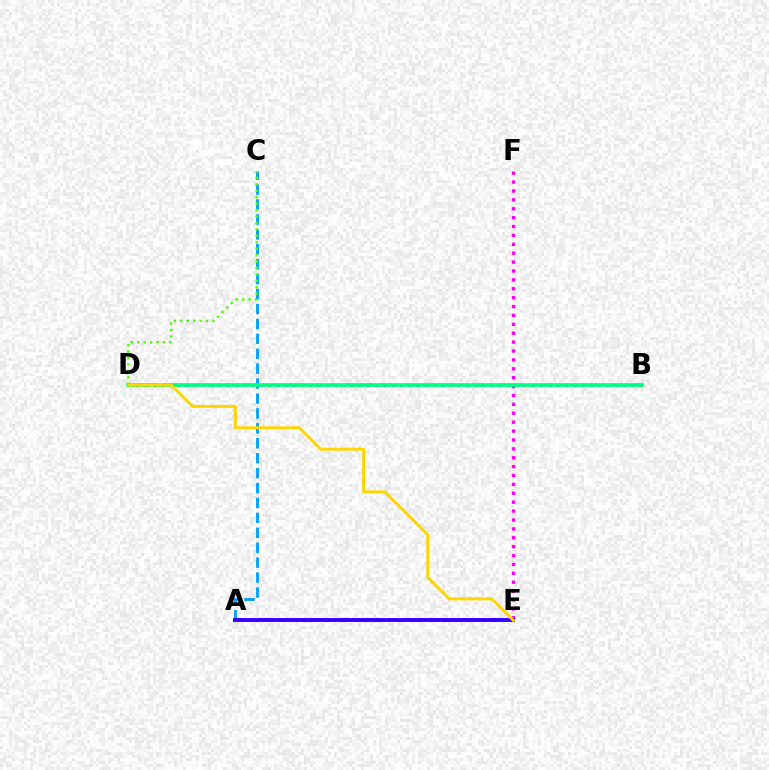{('A', 'C'): [{'color': '#009eff', 'line_style': 'dashed', 'thickness': 2.03}], ('E', 'F'): [{'color': '#ff00ed', 'line_style': 'dotted', 'thickness': 2.42}], ('A', 'E'): [{'color': '#3700ff', 'line_style': 'solid', 'thickness': 2.82}], ('B', 'D'): [{'color': '#ff0000', 'line_style': 'dotted', 'thickness': 2.24}, {'color': '#00ff86', 'line_style': 'solid', 'thickness': 2.67}], ('C', 'D'): [{'color': '#4fff00', 'line_style': 'dotted', 'thickness': 1.75}], ('D', 'E'): [{'color': '#ffd500', 'line_style': 'solid', 'thickness': 2.12}]}